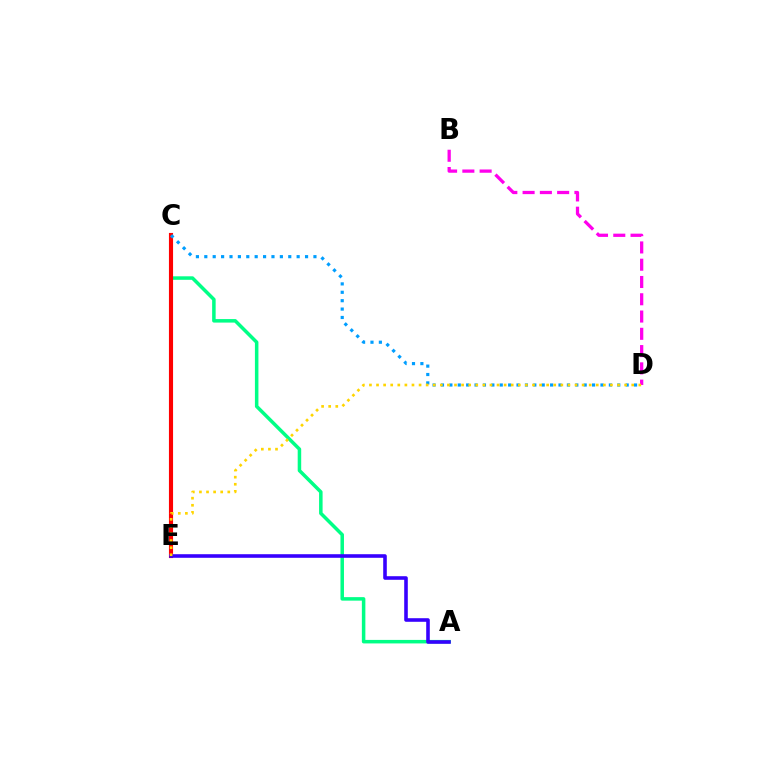{('C', 'E'): [{'color': '#4fff00', 'line_style': 'dotted', 'thickness': 1.76}, {'color': '#ff0000', 'line_style': 'solid', 'thickness': 2.97}], ('A', 'C'): [{'color': '#00ff86', 'line_style': 'solid', 'thickness': 2.53}], ('C', 'D'): [{'color': '#009eff', 'line_style': 'dotted', 'thickness': 2.28}], ('B', 'D'): [{'color': '#ff00ed', 'line_style': 'dashed', 'thickness': 2.35}], ('A', 'E'): [{'color': '#3700ff', 'line_style': 'solid', 'thickness': 2.58}], ('D', 'E'): [{'color': '#ffd500', 'line_style': 'dotted', 'thickness': 1.93}]}